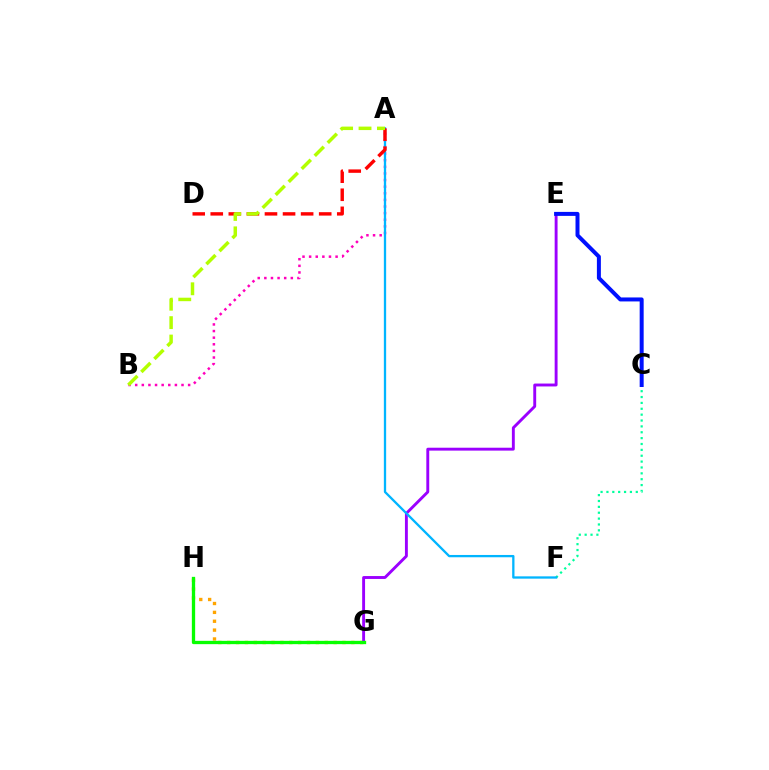{('G', 'H'): [{'color': '#ffa500', 'line_style': 'dotted', 'thickness': 2.41}, {'color': '#08ff00', 'line_style': 'solid', 'thickness': 2.38}], ('E', 'G'): [{'color': '#9b00ff', 'line_style': 'solid', 'thickness': 2.08}], ('C', 'F'): [{'color': '#00ff9d', 'line_style': 'dotted', 'thickness': 1.59}], ('A', 'B'): [{'color': '#ff00bd', 'line_style': 'dotted', 'thickness': 1.8}, {'color': '#b3ff00', 'line_style': 'dashed', 'thickness': 2.5}], ('A', 'F'): [{'color': '#00b5ff', 'line_style': 'solid', 'thickness': 1.65}], ('A', 'D'): [{'color': '#ff0000', 'line_style': 'dashed', 'thickness': 2.46}], ('C', 'E'): [{'color': '#0010ff', 'line_style': 'solid', 'thickness': 2.87}]}